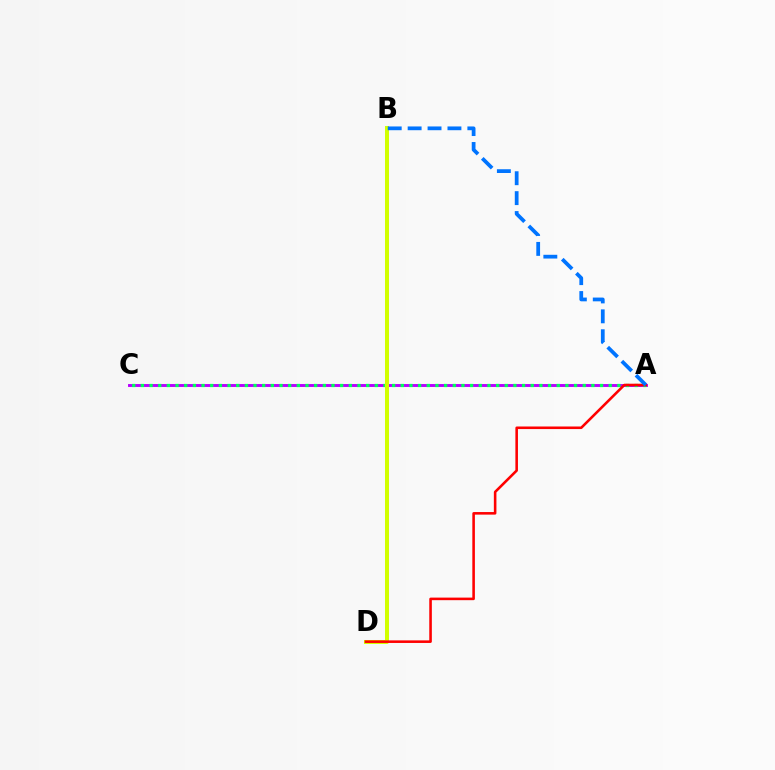{('A', 'C'): [{'color': '#b900ff', 'line_style': 'solid', 'thickness': 2.11}, {'color': '#00ff5c', 'line_style': 'dotted', 'thickness': 2.35}], ('B', 'D'): [{'color': '#d1ff00', 'line_style': 'solid', 'thickness': 2.89}], ('A', 'D'): [{'color': '#ff0000', 'line_style': 'solid', 'thickness': 1.85}], ('A', 'B'): [{'color': '#0074ff', 'line_style': 'dashed', 'thickness': 2.7}]}